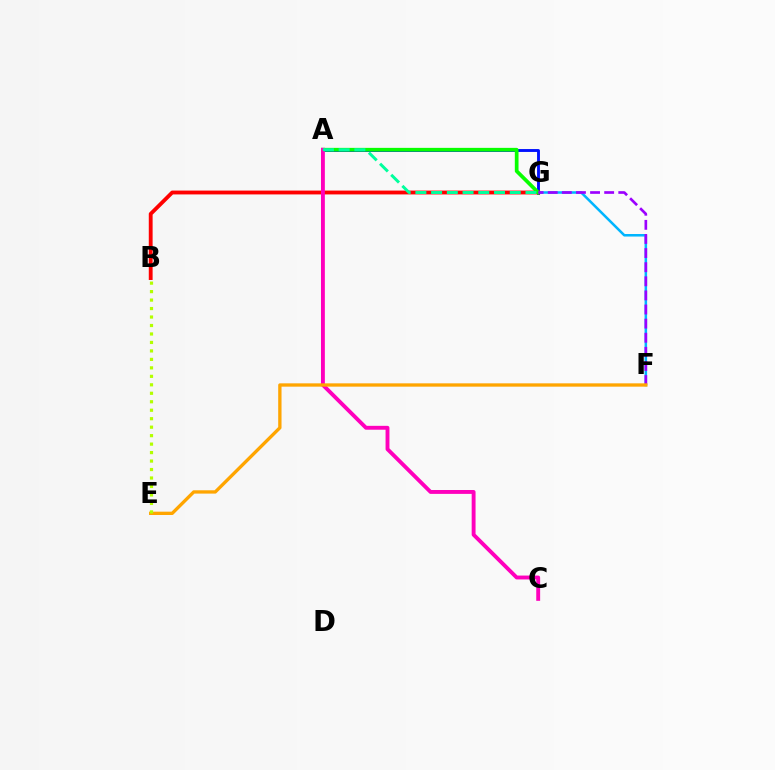{('A', 'G'): [{'color': '#0010ff', 'line_style': 'solid', 'thickness': 2.08}, {'color': '#08ff00', 'line_style': 'solid', 'thickness': 2.67}, {'color': '#00ff9d', 'line_style': 'dashed', 'thickness': 2.14}], ('F', 'G'): [{'color': '#00b5ff', 'line_style': 'solid', 'thickness': 1.83}, {'color': '#9b00ff', 'line_style': 'dashed', 'thickness': 1.92}], ('B', 'G'): [{'color': '#ff0000', 'line_style': 'solid', 'thickness': 2.77}], ('A', 'C'): [{'color': '#ff00bd', 'line_style': 'solid', 'thickness': 2.79}], ('E', 'F'): [{'color': '#ffa500', 'line_style': 'solid', 'thickness': 2.39}], ('B', 'E'): [{'color': '#b3ff00', 'line_style': 'dotted', 'thickness': 2.3}]}